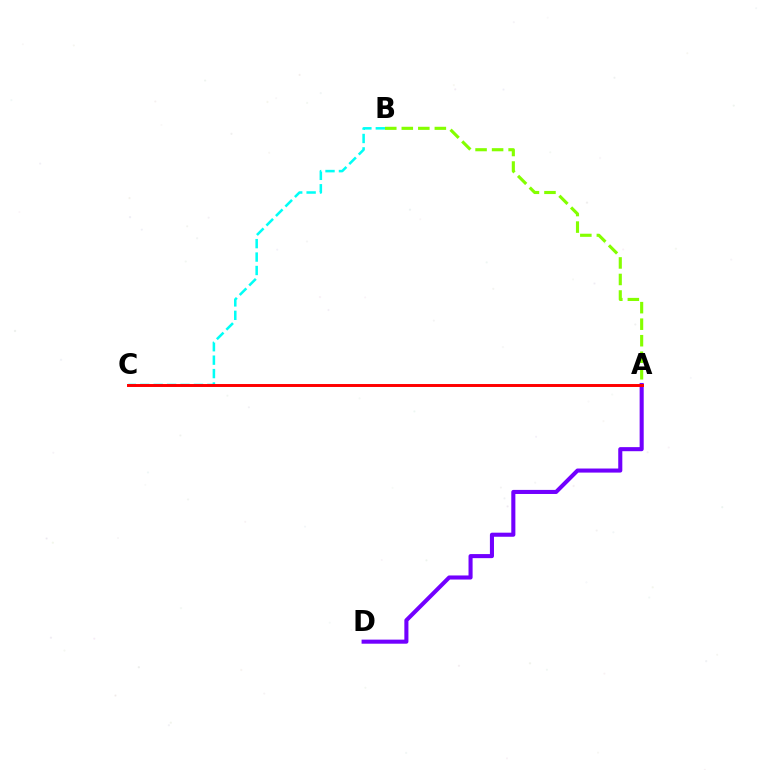{('B', 'C'): [{'color': '#00fff6', 'line_style': 'dashed', 'thickness': 1.82}], ('A', 'D'): [{'color': '#7200ff', 'line_style': 'solid', 'thickness': 2.93}], ('A', 'B'): [{'color': '#84ff00', 'line_style': 'dashed', 'thickness': 2.25}], ('A', 'C'): [{'color': '#ff0000', 'line_style': 'solid', 'thickness': 2.12}]}